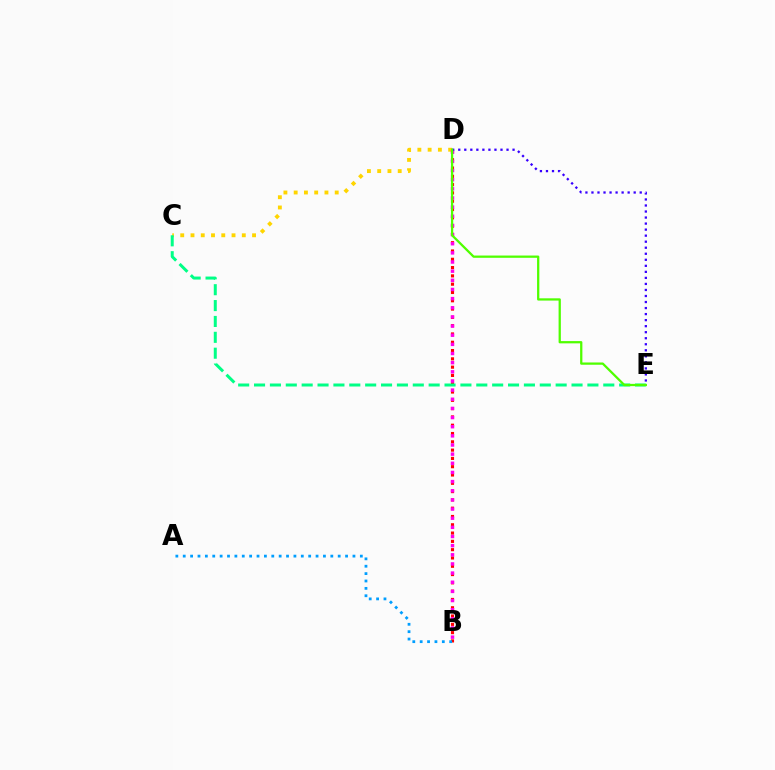{('C', 'D'): [{'color': '#ffd500', 'line_style': 'dotted', 'thickness': 2.79}], ('B', 'D'): [{'color': '#ff0000', 'line_style': 'dotted', 'thickness': 2.25}, {'color': '#ff00ed', 'line_style': 'dotted', 'thickness': 2.49}], ('C', 'E'): [{'color': '#00ff86', 'line_style': 'dashed', 'thickness': 2.16}], ('D', 'E'): [{'color': '#3700ff', 'line_style': 'dotted', 'thickness': 1.64}, {'color': '#4fff00', 'line_style': 'solid', 'thickness': 1.63}], ('A', 'B'): [{'color': '#009eff', 'line_style': 'dotted', 'thickness': 2.0}]}